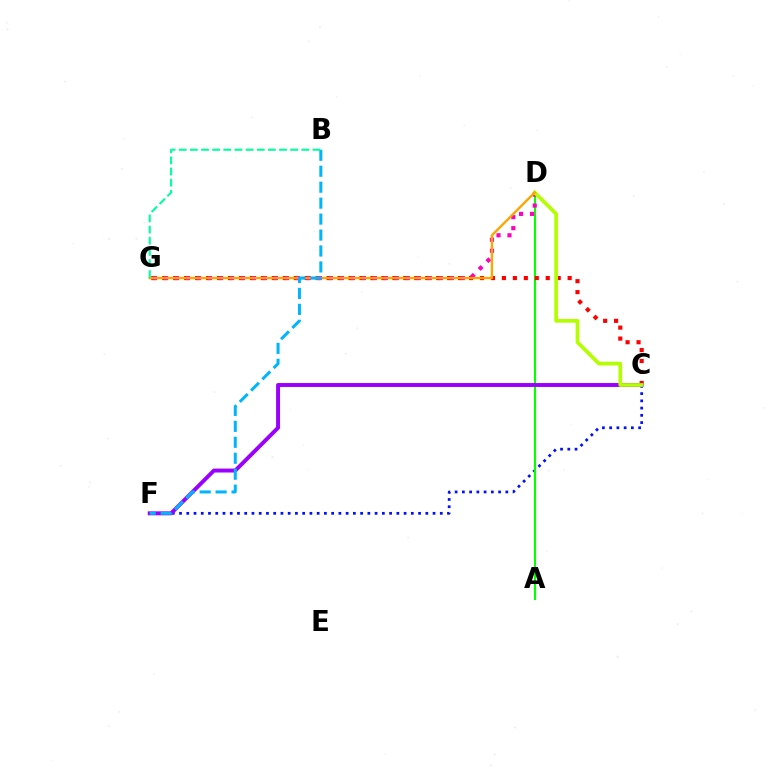{('C', 'F'): [{'color': '#0010ff', 'line_style': 'dotted', 'thickness': 1.97}, {'color': '#9b00ff', 'line_style': 'solid', 'thickness': 2.83}], ('A', 'D'): [{'color': '#08ff00', 'line_style': 'solid', 'thickness': 1.52}], ('C', 'G'): [{'color': '#ff0000', 'line_style': 'dotted', 'thickness': 2.98}], ('D', 'G'): [{'color': '#ff00bd', 'line_style': 'dotted', 'thickness': 2.99}, {'color': '#ffa500', 'line_style': 'solid', 'thickness': 1.69}], ('C', 'D'): [{'color': '#b3ff00', 'line_style': 'solid', 'thickness': 2.66}], ('B', 'F'): [{'color': '#00b5ff', 'line_style': 'dashed', 'thickness': 2.17}], ('B', 'G'): [{'color': '#00ff9d', 'line_style': 'dashed', 'thickness': 1.51}]}